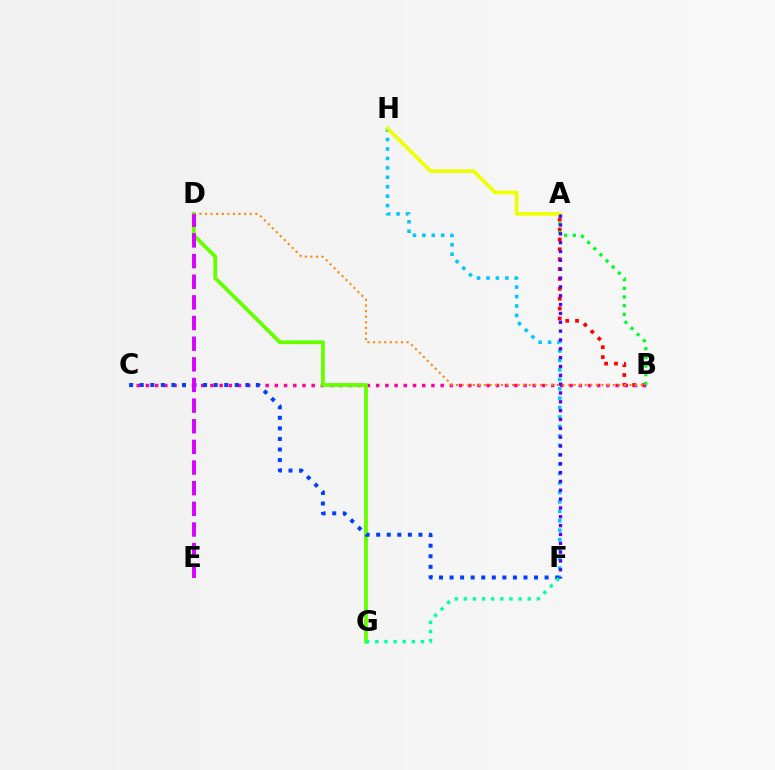{('A', 'B'): [{'color': '#ff0000', 'line_style': 'dotted', 'thickness': 2.68}, {'color': '#00ff27', 'line_style': 'dotted', 'thickness': 2.35}], ('F', 'H'): [{'color': '#00c7ff', 'line_style': 'dotted', 'thickness': 2.56}], ('B', 'C'): [{'color': '#ff00a0', 'line_style': 'dotted', 'thickness': 2.5}], ('D', 'G'): [{'color': '#66ff00', 'line_style': 'solid', 'thickness': 2.75}], ('C', 'F'): [{'color': '#003fff', 'line_style': 'dotted', 'thickness': 2.87}], ('B', 'D'): [{'color': '#ff8800', 'line_style': 'dotted', 'thickness': 1.52}], ('F', 'G'): [{'color': '#00ffaf', 'line_style': 'dotted', 'thickness': 2.48}], ('D', 'E'): [{'color': '#d600ff', 'line_style': 'dashed', 'thickness': 2.8}], ('A', 'H'): [{'color': '#eeff00', 'line_style': 'solid', 'thickness': 2.61}], ('A', 'F'): [{'color': '#4f00ff', 'line_style': 'dotted', 'thickness': 2.4}]}